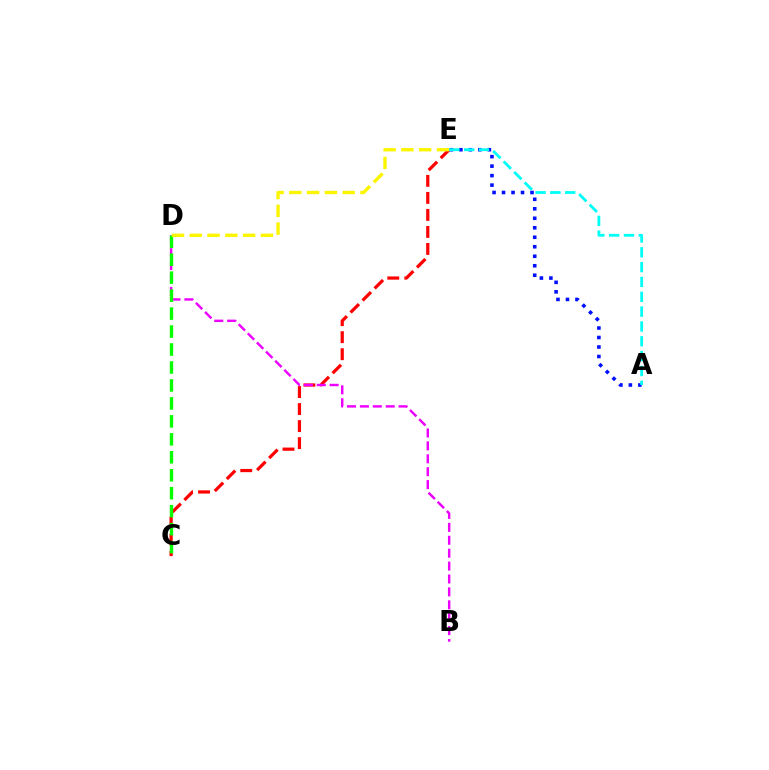{('A', 'E'): [{'color': '#0010ff', 'line_style': 'dotted', 'thickness': 2.58}, {'color': '#00fff6', 'line_style': 'dashed', 'thickness': 2.02}], ('C', 'E'): [{'color': '#ff0000', 'line_style': 'dashed', 'thickness': 2.31}], ('B', 'D'): [{'color': '#ee00ff', 'line_style': 'dashed', 'thickness': 1.75}], ('C', 'D'): [{'color': '#08ff00', 'line_style': 'dashed', 'thickness': 2.44}], ('D', 'E'): [{'color': '#fcf500', 'line_style': 'dashed', 'thickness': 2.42}]}